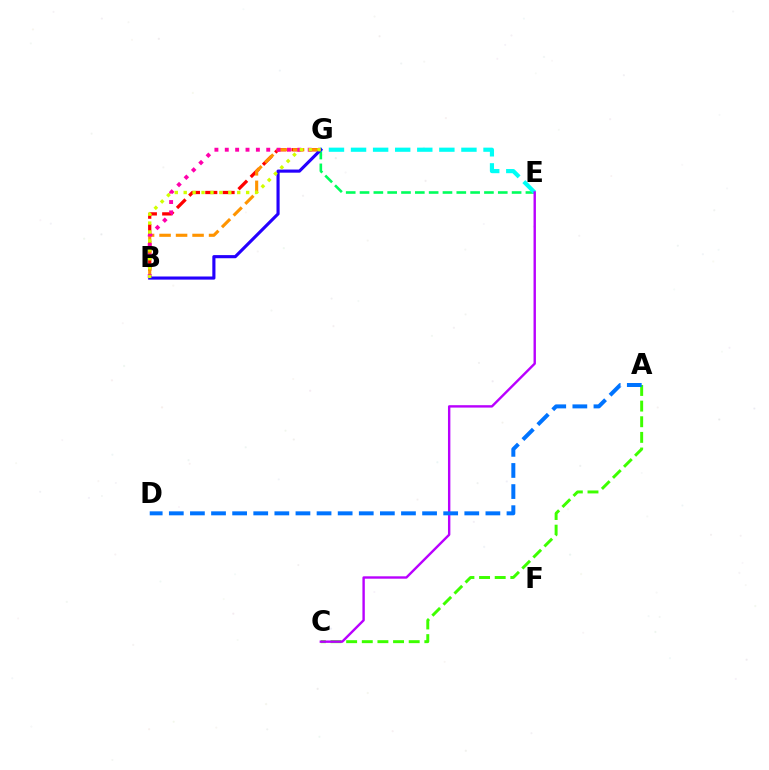{('B', 'G'): [{'color': '#ff0000', 'line_style': 'dashed', 'thickness': 2.35}, {'color': '#ff9400', 'line_style': 'dashed', 'thickness': 2.24}, {'color': '#ff00ac', 'line_style': 'dotted', 'thickness': 2.82}, {'color': '#2500ff', 'line_style': 'solid', 'thickness': 2.25}, {'color': '#d1ff00', 'line_style': 'dotted', 'thickness': 2.42}], ('E', 'G'): [{'color': '#00ff5c', 'line_style': 'dashed', 'thickness': 1.88}, {'color': '#00fff6', 'line_style': 'dashed', 'thickness': 3.0}], ('A', 'C'): [{'color': '#3dff00', 'line_style': 'dashed', 'thickness': 2.12}], ('C', 'E'): [{'color': '#b900ff', 'line_style': 'solid', 'thickness': 1.72}], ('A', 'D'): [{'color': '#0074ff', 'line_style': 'dashed', 'thickness': 2.87}]}